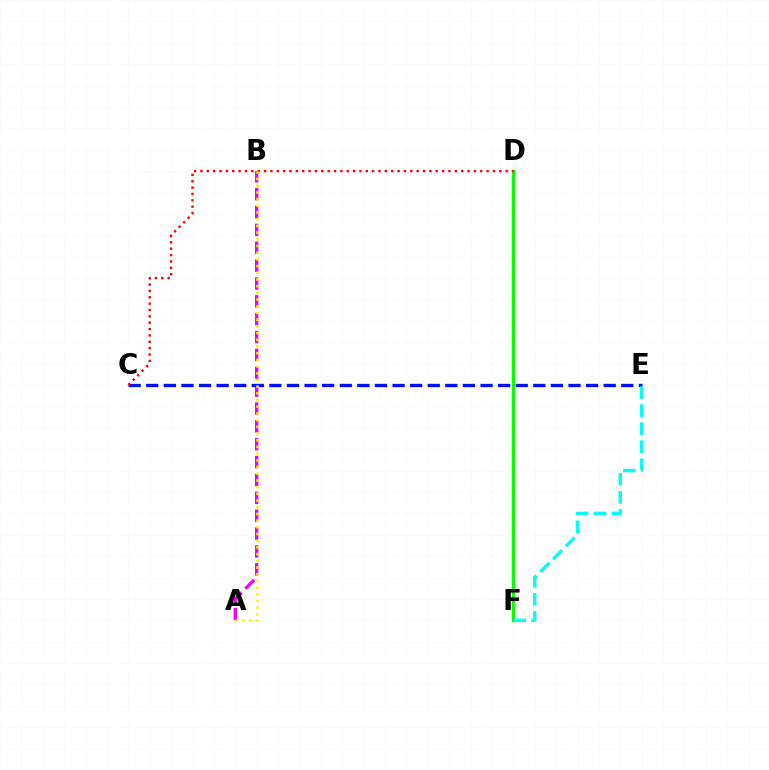{('A', 'B'): [{'color': '#ee00ff', 'line_style': 'dashed', 'thickness': 2.43}, {'color': '#fcf500', 'line_style': 'dotted', 'thickness': 1.82}], ('C', 'E'): [{'color': '#0010ff', 'line_style': 'dashed', 'thickness': 2.39}], ('D', 'F'): [{'color': '#08ff00', 'line_style': 'solid', 'thickness': 2.4}], ('C', 'D'): [{'color': '#ff0000', 'line_style': 'dotted', 'thickness': 1.73}], ('E', 'F'): [{'color': '#00fff6', 'line_style': 'dashed', 'thickness': 2.45}]}